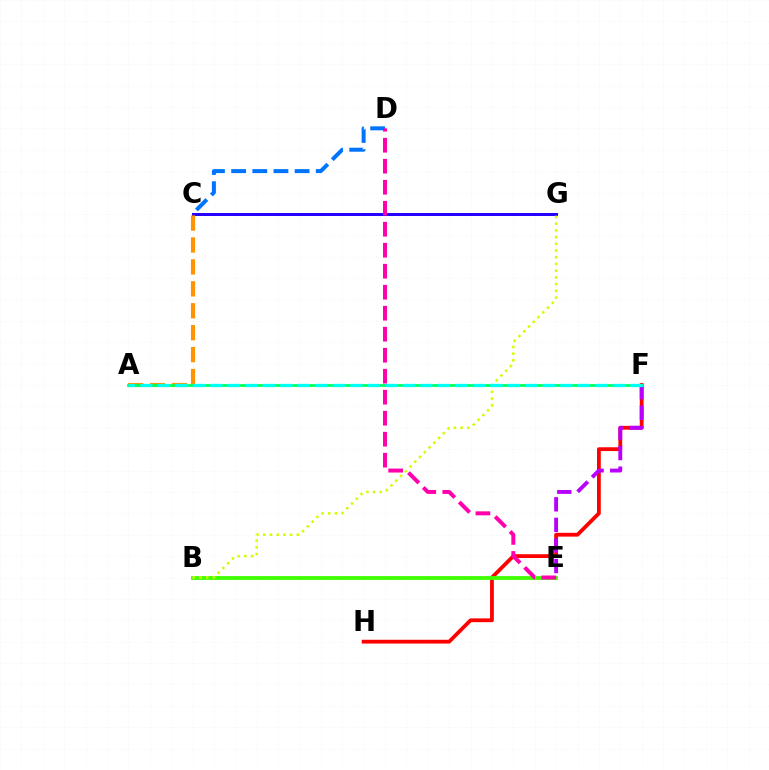{('F', 'H'): [{'color': '#ff0000', 'line_style': 'solid', 'thickness': 2.73}], ('C', 'D'): [{'color': '#0074ff', 'line_style': 'dashed', 'thickness': 2.87}], ('B', 'E'): [{'color': '#3dff00', 'line_style': 'solid', 'thickness': 2.73}], ('C', 'G'): [{'color': '#2500ff', 'line_style': 'solid', 'thickness': 2.14}], ('E', 'F'): [{'color': '#b900ff', 'line_style': 'dashed', 'thickness': 2.79}], ('D', 'E'): [{'color': '#ff00ac', 'line_style': 'dashed', 'thickness': 2.85}], ('B', 'G'): [{'color': '#d1ff00', 'line_style': 'dotted', 'thickness': 1.82}], ('A', 'C'): [{'color': '#ff9400', 'line_style': 'dashed', 'thickness': 2.98}], ('A', 'F'): [{'color': '#00ff5c', 'line_style': 'solid', 'thickness': 1.99}, {'color': '#00fff6', 'line_style': 'dashed', 'thickness': 2.38}]}